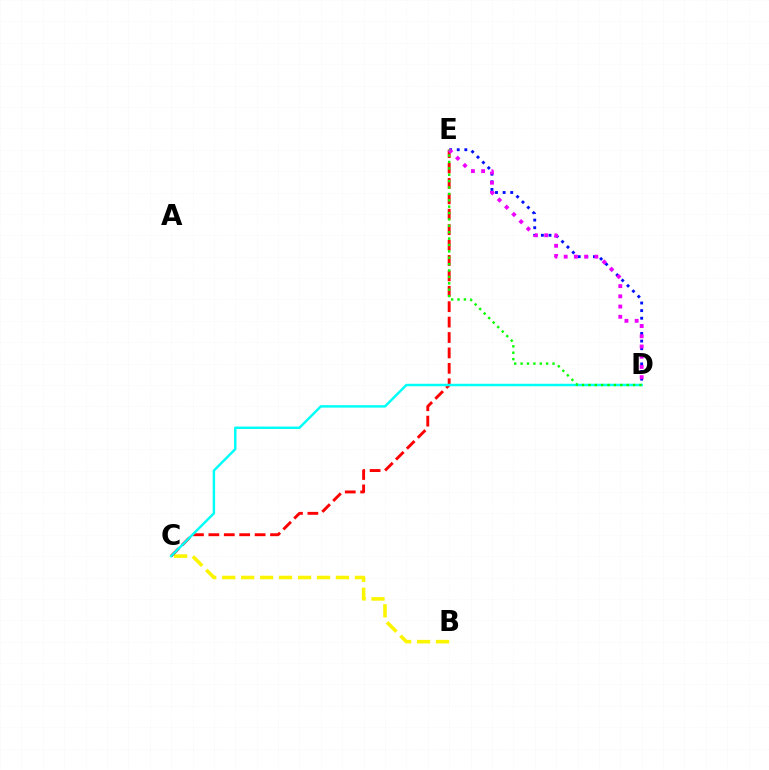{('D', 'E'): [{'color': '#0010ff', 'line_style': 'dotted', 'thickness': 2.07}, {'color': '#ee00ff', 'line_style': 'dotted', 'thickness': 2.78}, {'color': '#08ff00', 'line_style': 'dotted', 'thickness': 1.73}], ('B', 'C'): [{'color': '#fcf500', 'line_style': 'dashed', 'thickness': 2.58}], ('C', 'E'): [{'color': '#ff0000', 'line_style': 'dashed', 'thickness': 2.09}], ('C', 'D'): [{'color': '#00fff6', 'line_style': 'solid', 'thickness': 1.76}]}